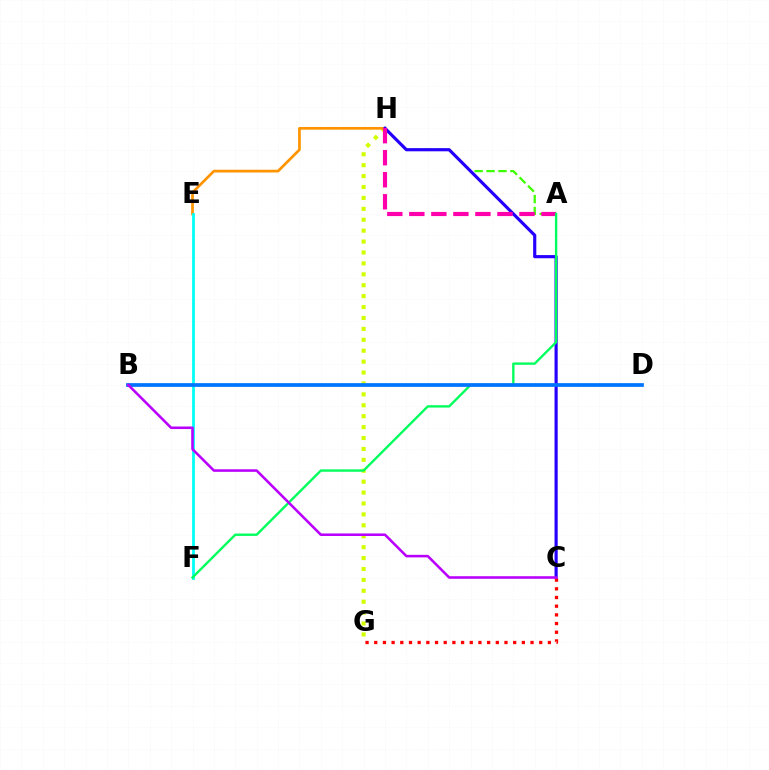{('G', 'H'): [{'color': '#d1ff00', 'line_style': 'dotted', 'thickness': 2.97}], ('E', 'H'): [{'color': '#ff9400', 'line_style': 'solid', 'thickness': 1.95}], ('A', 'H'): [{'color': '#3dff00', 'line_style': 'dashed', 'thickness': 1.62}, {'color': '#ff00ac', 'line_style': 'dashed', 'thickness': 2.99}], ('C', 'H'): [{'color': '#2500ff', 'line_style': 'solid', 'thickness': 2.27}], ('C', 'G'): [{'color': '#ff0000', 'line_style': 'dotted', 'thickness': 2.36}], ('E', 'F'): [{'color': '#00fff6', 'line_style': 'solid', 'thickness': 2.0}], ('A', 'F'): [{'color': '#00ff5c', 'line_style': 'solid', 'thickness': 1.7}], ('B', 'D'): [{'color': '#0074ff', 'line_style': 'solid', 'thickness': 2.68}], ('B', 'C'): [{'color': '#b900ff', 'line_style': 'solid', 'thickness': 1.85}]}